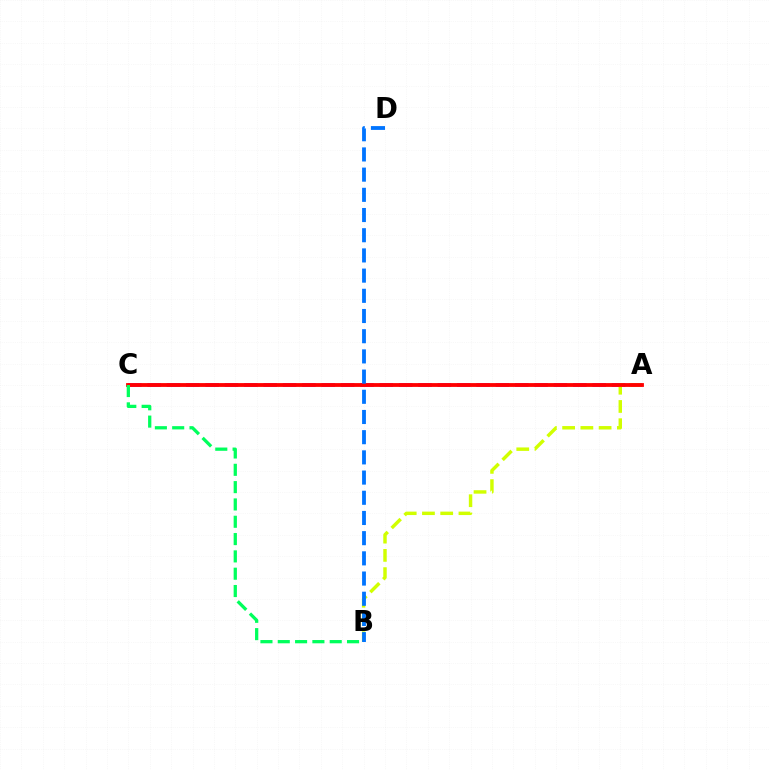{('A', 'C'): [{'color': '#b900ff', 'line_style': 'dashed', 'thickness': 2.63}, {'color': '#ff0000', 'line_style': 'solid', 'thickness': 2.75}], ('A', 'B'): [{'color': '#d1ff00', 'line_style': 'dashed', 'thickness': 2.48}], ('B', 'D'): [{'color': '#0074ff', 'line_style': 'dashed', 'thickness': 2.74}], ('B', 'C'): [{'color': '#00ff5c', 'line_style': 'dashed', 'thickness': 2.35}]}